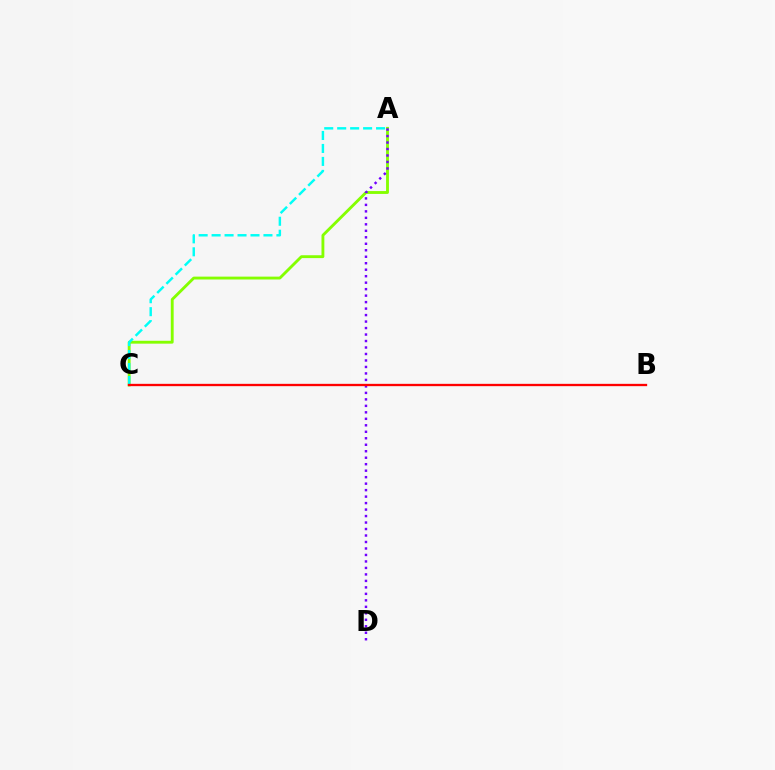{('A', 'C'): [{'color': '#84ff00', 'line_style': 'solid', 'thickness': 2.06}, {'color': '#00fff6', 'line_style': 'dashed', 'thickness': 1.76}], ('A', 'D'): [{'color': '#7200ff', 'line_style': 'dotted', 'thickness': 1.76}], ('B', 'C'): [{'color': '#ff0000', 'line_style': 'solid', 'thickness': 1.67}]}